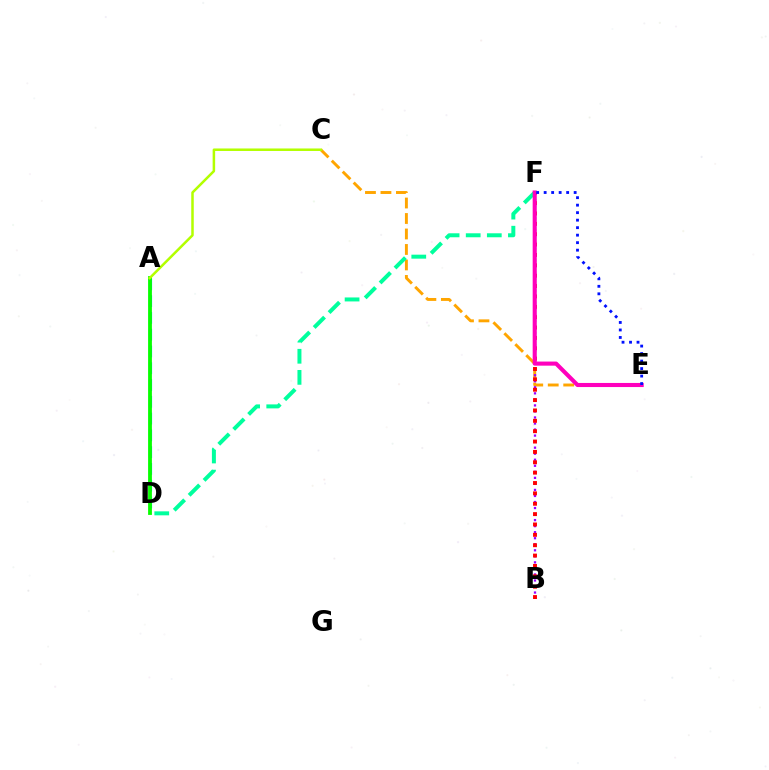{('C', 'E'): [{'color': '#ffa500', 'line_style': 'dashed', 'thickness': 2.1}], ('A', 'D'): [{'color': '#00b5ff', 'line_style': 'dashed', 'thickness': 2.28}, {'color': '#08ff00', 'line_style': 'solid', 'thickness': 2.74}], ('B', 'F'): [{'color': '#9b00ff', 'line_style': 'dotted', 'thickness': 1.64}, {'color': '#ff0000', 'line_style': 'dotted', 'thickness': 2.82}], ('D', 'F'): [{'color': '#00ff9d', 'line_style': 'dashed', 'thickness': 2.87}], ('E', 'F'): [{'color': '#ff00bd', 'line_style': 'solid', 'thickness': 2.95}, {'color': '#0010ff', 'line_style': 'dotted', 'thickness': 2.04}], ('A', 'C'): [{'color': '#b3ff00', 'line_style': 'solid', 'thickness': 1.81}]}